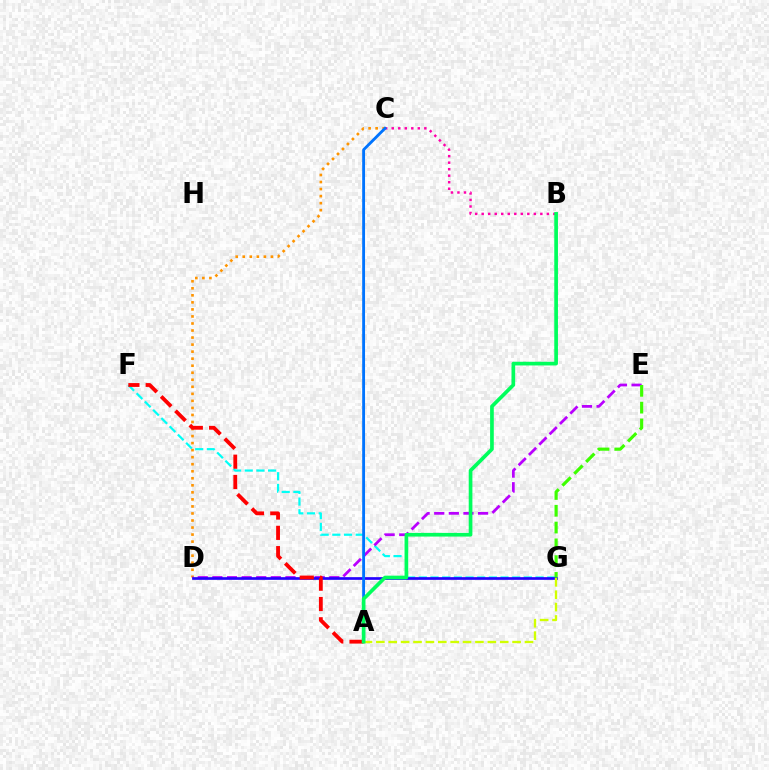{('F', 'G'): [{'color': '#00fff6', 'line_style': 'dashed', 'thickness': 1.59}], ('B', 'C'): [{'color': '#ff00ac', 'line_style': 'dotted', 'thickness': 1.77}], ('C', 'D'): [{'color': '#ff9400', 'line_style': 'dotted', 'thickness': 1.91}], ('D', 'E'): [{'color': '#b900ff', 'line_style': 'dashed', 'thickness': 1.99}], ('D', 'G'): [{'color': '#2500ff', 'line_style': 'solid', 'thickness': 1.93}], ('A', 'C'): [{'color': '#0074ff', 'line_style': 'solid', 'thickness': 2.05}], ('A', 'F'): [{'color': '#ff0000', 'line_style': 'dashed', 'thickness': 2.76}], ('E', 'G'): [{'color': '#3dff00', 'line_style': 'dashed', 'thickness': 2.28}], ('A', 'G'): [{'color': '#d1ff00', 'line_style': 'dashed', 'thickness': 1.68}], ('A', 'B'): [{'color': '#00ff5c', 'line_style': 'solid', 'thickness': 2.65}]}